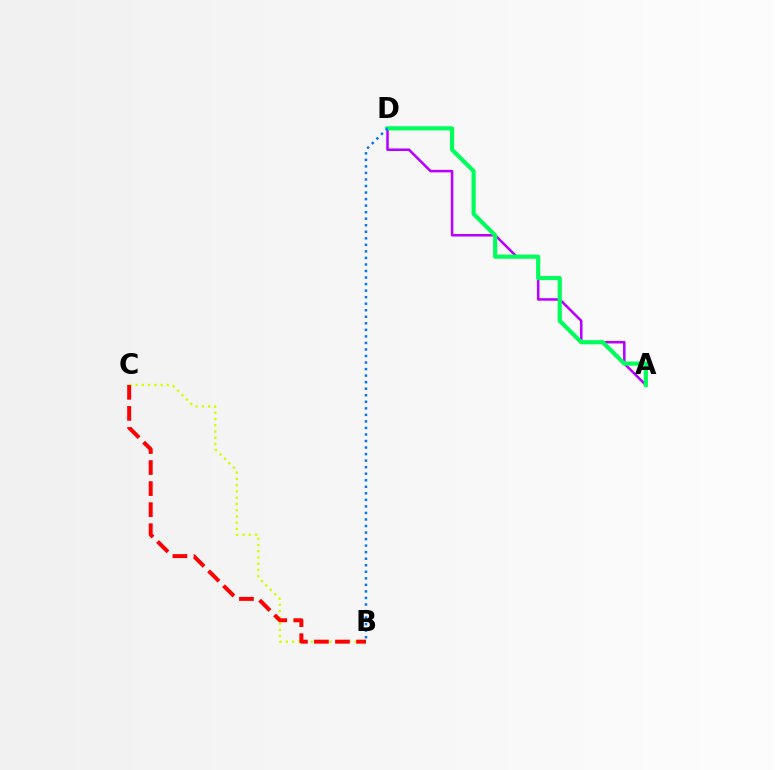{('A', 'D'): [{'color': '#b900ff', 'line_style': 'solid', 'thickness': 1.83}, {'color': '#00ff5c', 'line_style': 'solid', 'thickness': 3.0}], ('B', 'C'): [{'color': '#d1ff00', 'line_style': 'dotted', 'thickness': 1.7}, {'color': '#ff0000', 'line_style': 'dashed', 'thickness': 2.86}], ('B', 'D'): [{'color': '#0074ff', 'line_style': 'dotted', 'thickness': 1.78}]}